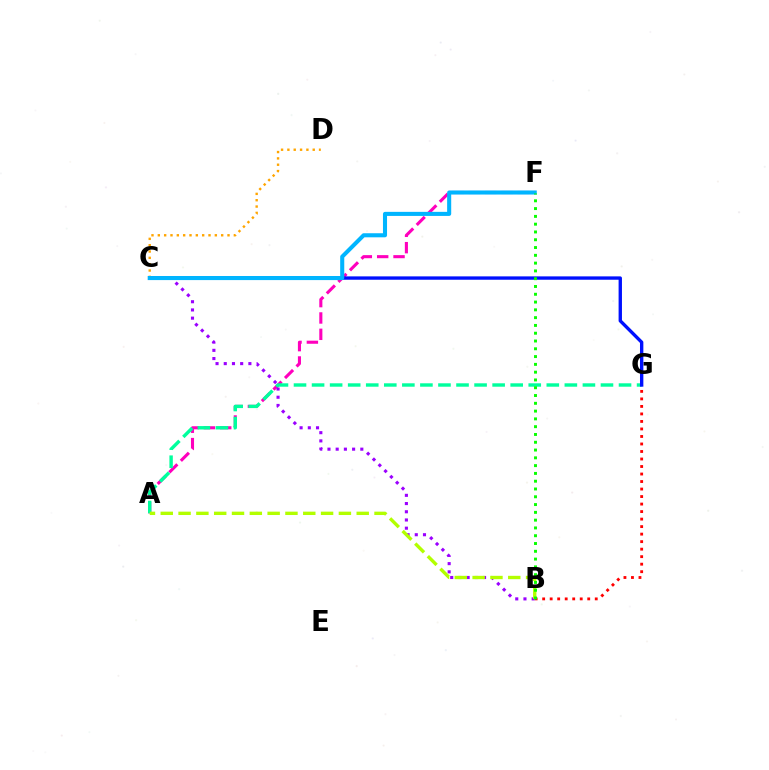{('A', 'F'): [{'color': '#ff00bd', 'line_style': 'dashed', 'thickness': 2.22}], ('C', 'D'): [{'color': '#ffa500', 'line_style': 'dotted', 'thickness': 1.72}], ('A', 'G'): [{'color': '#00ff9d', 'line_style': 'dashed', 'thickness': 2.45}], ('B', 'G'): [{'color': '#ff0000', 'line_style': 'dotted', 'thickness': 2.04}], ('C', 'G'): [{'color': '#0010ff', 'line_style': 'solid', 'thickness': 2.42}], ('B', 'C'): [{'color': '#9b00ff', 'line_style': 'dotted', 'thickness': 2.23}], ('A', 'B'): [{'color': '#b3ff00', 'line_style': 'dashed', 'thickness': 2.42}], ('C', 'F'): [{'color': '#00b5ff', 'line_style': 'solid', 'thickness': 2.93}], ('B', 'F'): [{'color': '#08ff00', 'line_style': 'dotted', 'thickness': 2.12}]}